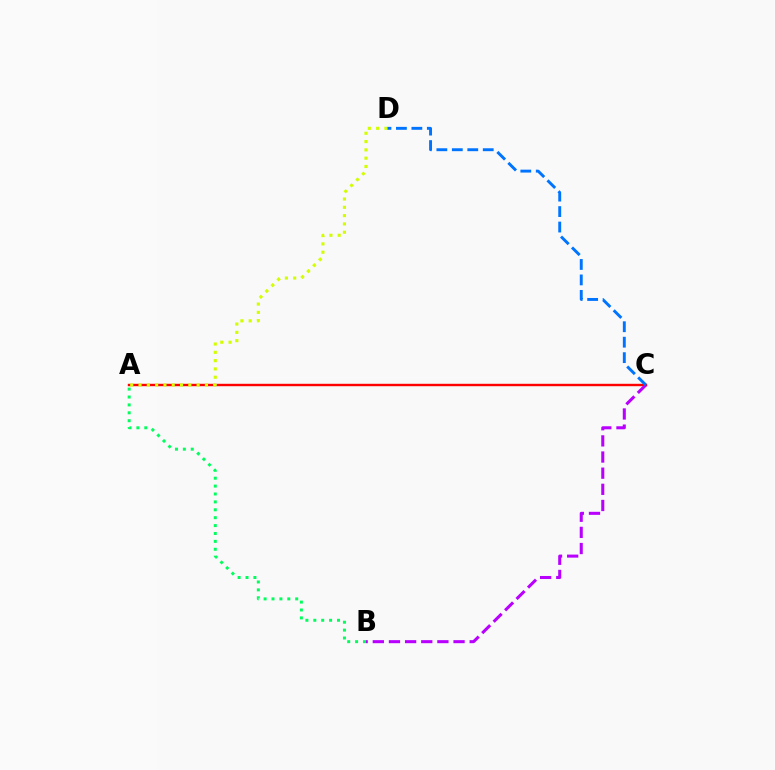{('A', 'C'): [{'color': '#ff0000', 'line_style': 'solid', 'thickness': 1.74}], ('A', 'D'): [{'color': '#d1ff00', 'line_style': 'dotted', 'thickness': 2.26}], ('B', 'C'): [{'color': '#b900ff', 'line_style': 'dashed', 'thickness': 2.19}], ('A', 'B'): [{'color': '#00ff5c', 'line_style': 'dotted', 'thickness': 2.15}], ('C', 'D'): [{'color': '#0074ff', 'line_style': 'dashed', 'thickness': 2.1}]}